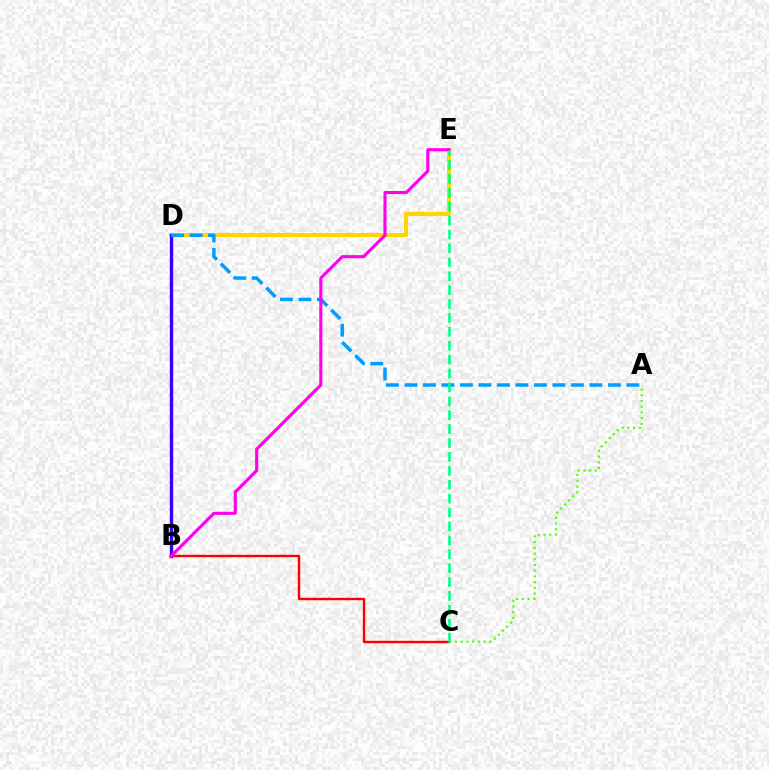{('D', 'E'): [{'color': '#ffd500', 'line_style': 'solid', 'thickness': 2.91}], ('B', 'D'): [{'color': '#3700ff', 'line_style': 'solid', 'thickness': 2.42}], ('B', 'C'): [{'color': '#ff0000', 'line_style': 'solid', 'thickness': 1.72}], ('A', 'C'): [{'color': '#4fff00', 'line_style': 'dotted', 'thickness': 1.55}], ('A', 'D'): [{'color': '#009eff', 'line_style': 'dashed', 'thickness': 2.51}], ('B', 'E'): [{'color': '#ff00ed', 'line_style': 'solid', 'thickness': 2.24}], ('C', 'E'): [{'color': '#00ff86', 'line_style': 'dashed', 'thickness': 1.89}]}